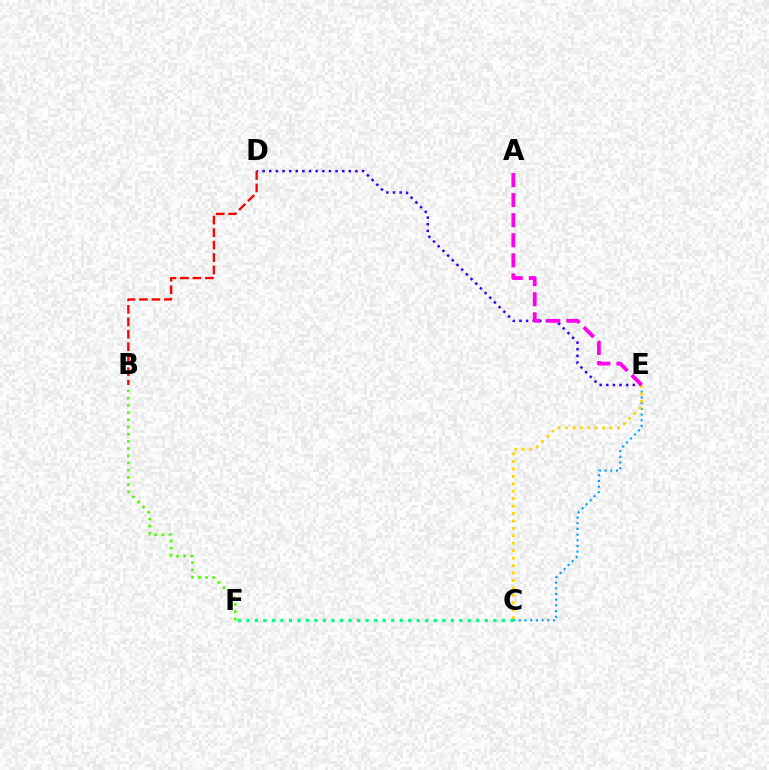{('C', 'E'): [{'color': '#009eff', 'line_style': 'dotted', 'thickness': 1.54}, {'color': '#ffd500', 'line_style': 'dotted', 'thickness': 2.02}], ('D', 'E'): [{'color': '#3700ff', 'line_style': 'dotted', 'thickness': 1.8}], ('B', 'F'): [{'color': '#4fff00', 'line_style': 'dotted', 'thickness': 1.96}], ('C', 'F'): [{'color': '#00ff86', 'line_style': 'dotted', 'thickness': 2.31}], ('B', 'D'): [{'color': '#ff0000', 'line_style': 'dashed', 'thickness': 1.7}], ('A', 'E'): [{'color': '#ff00ed', 'line_style': 'dashed', 'thickness': 2.73}]}